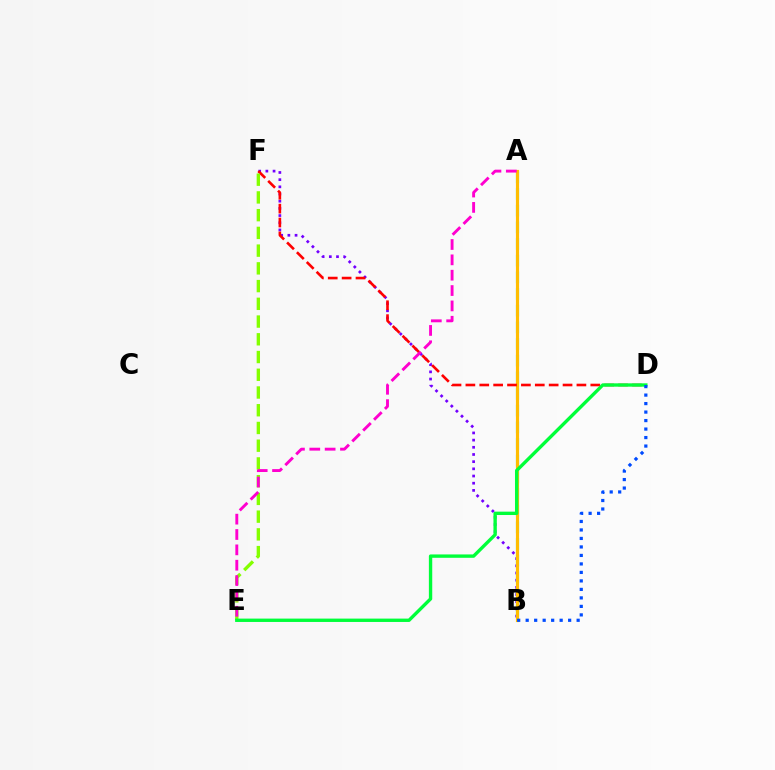{('B', 'F'): [{'color': '#7200ff', 'line_style': 'dotted', 'thickness': 1.95}], ('A', 'B'): [{'color': '#00fff6', 'line_style': 'dashed', 'thickness': 2.26}, {'color': '#ffbd00', 'line_style': 'solid', 'thickness': 2.27}], ('D', 'F'): [{'color': '#ff0000', 'line_style': 'dashed', 'thickness': 1.89}], ('E', 'F'): [{'color': '#84ff00', 'line_style': 'dashed', 'thickness': 2.41}], ('D', 'E'): [{'color': '#00ff39', 'line_style': 'solid', 'thickness': 2.42}], ('A', 'E'): [{'color': '#ff00cf', 'line_style': 'dashed', 'thickness': 2.09}], ('B', 'D'): [{'color': '#004bff', 'line_style': 'dotted', 'thickness': 2.31}]}